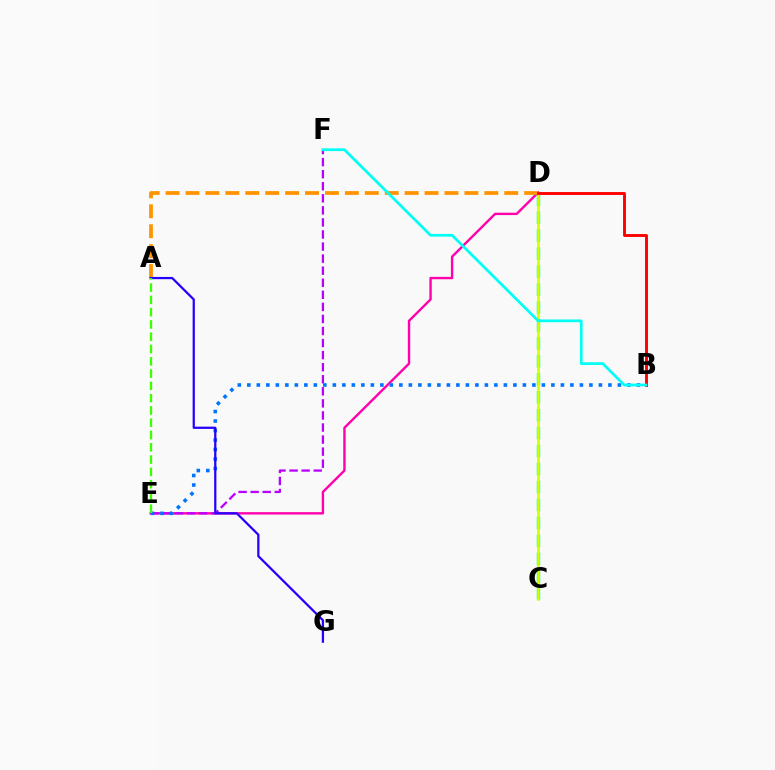{('D', 'E'): [{'color': '#ff00ac', 'line_style': 'solid', 'thickness': 1.72}], ('C', 'D'): [{'color': '#00ff5c', 'line_style': 'dashed', 'thickness': 2.44}, {'color': '#d1ff00', 'line_style': 'solid', 'thickness': 1.86}], ('E', 'F'): [{'color': '#b900ff', 'line_style': 'dashed', 'thickness': 1.64}], ('A', 'D'): [{'color': '#ff9400', 'line_style': 'dashed', 'thickness': 2.71}], ('B', 'D'): [{'color': '#ff0000', 'line_style': 'solid', 'thickness': 2.08}], ('B', 'E'): [{'color': '#0074ff', 'line_style': 'dotted', 'thickness': 2.58}], ('A', 'G'): [{'color': '#2500ff', 'line_style': 'solid', 'thickness': 1.61}], ('B', 'F'): [{'color': '#00fff6', 'line_style': 'solid', 'thickness': 1.97}], ('A', 'E'): [{'color': '#3dff00', 'line_style': 'dashed', 'thickness': 1.67}]}